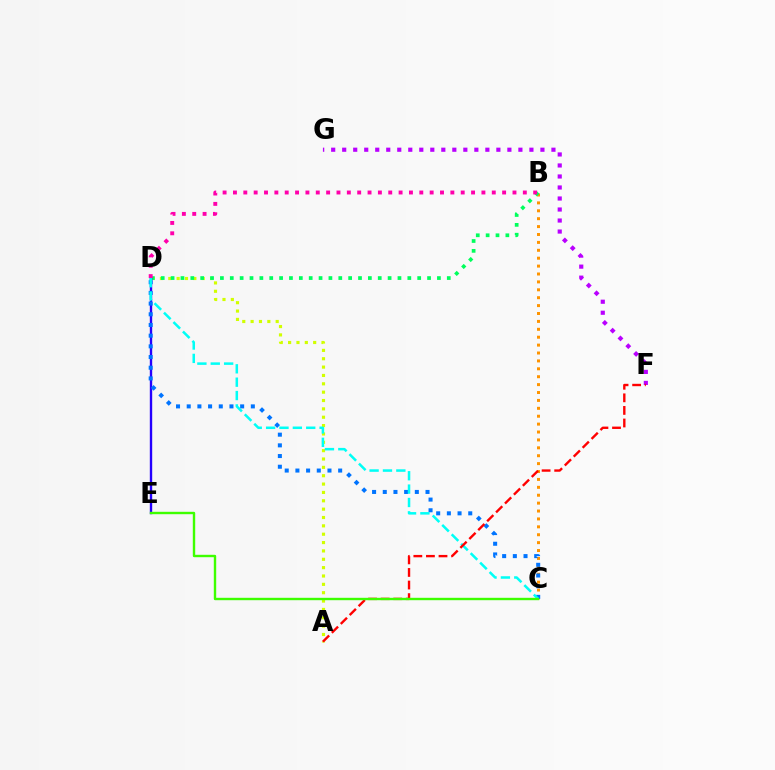{('B', 'C'): [{'color': '#ff9400', 'line_style': 'dotted', 'thickness': 2.15}], ('A', 'D'): [{'color': '#d1ff00', 'line_style': 'dotted', 'thickness': 2.27}], ('B', 'D'): [{'color': '#00ff5c', 'line_style': 'dotted', 'thickness': 2.68}, {'color': '#ff00ac', 'line_style': 'dotted', 'thickness': 2.81}], ('D', 'E'): [{'color': '#2500ff', 'line_style': 'solid', 'thickness': 1.71}], ('C', 'D'): [{'color': '#0074ff', 'line_style': 'dotted', 'thickness': 2.9}, {'color': '#00fff6', 'line_style': 'dashed', 'thickness': 1.82}], ('F', 'G'): [{'color': '#b900ff', 'line_style': 'dotted', 'thickness': 2.99}], ('A', 'F'): [{'color': '#ff0000', 'line_style': 'dashed', 'thickness': 1.71}], ('C', 'E'): [{'color': '#3dff00', 'line_style': 'solid', 'thickness': 1.73}]}